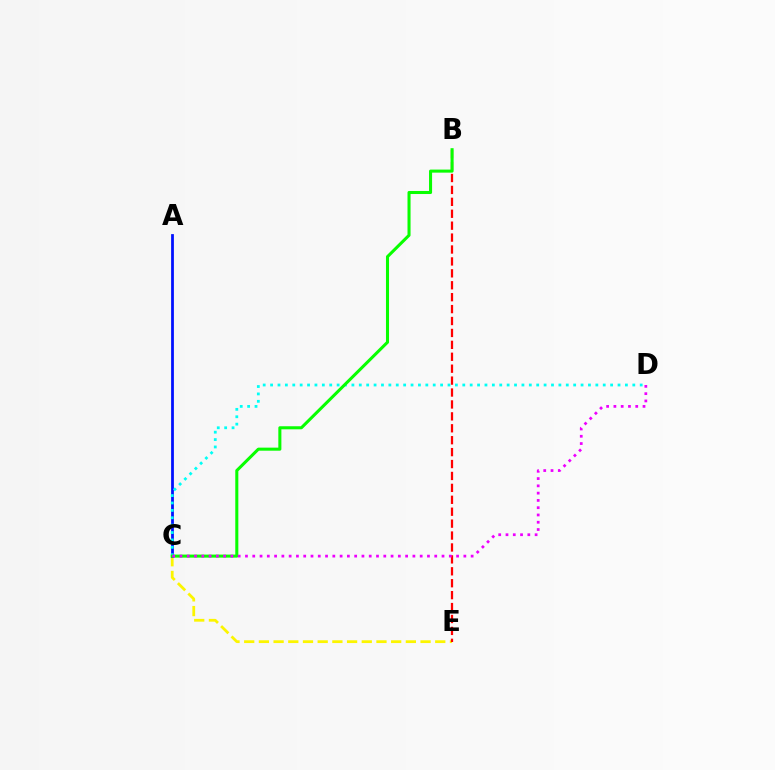{('C', 'E'): [{'color': '#fcf500', 'line_style': 'dashed', 'thickness': 2.0}], ('B', 'E'): [{'color': '#ff0000', 'line_style': 'dashed', 'thickness': 1.62}], ('A', 'C'): [{'color': '#0010ff', 'line_style': 'solid', 'thickness': 1.99}], ('C', 'D'): [{'color': '#00fff6', 'line_style': 'dotted', 'thickness': 2.01}, {'color': '#ee00ff', 'line_style': 'dotted', 'thickness': 1.98}], ('B', 'C'): [{'color': '#08ff00', 'line_style': 'solid', 'thickness': 2.2}]}